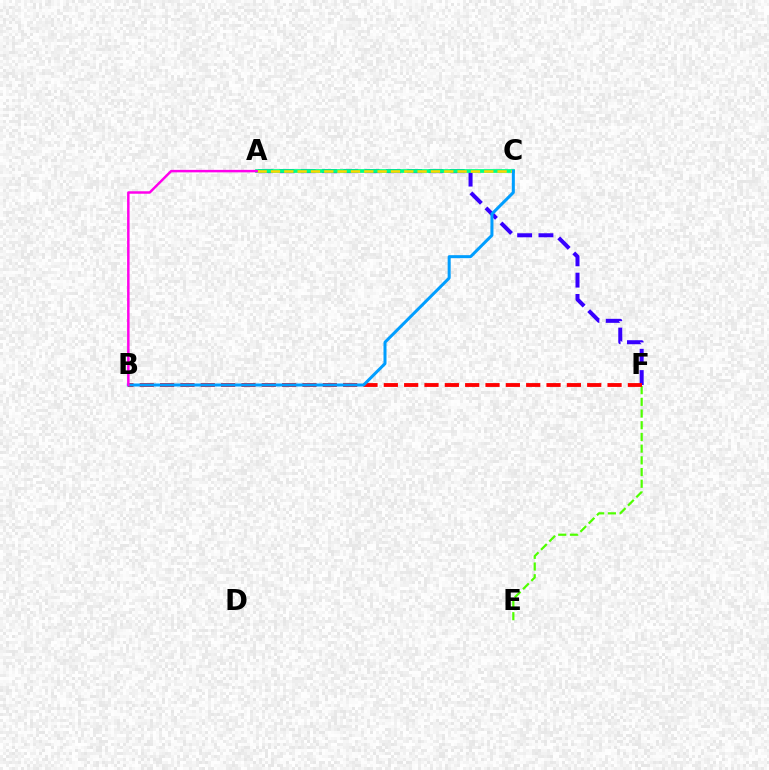{('A', 'F'): [{'color': '#3700ff', 'line_style': 'dashed', 'thickness': 2.89}], ('E', 'F'): [{'color': '#4fff00', 'line_style': 'dashed', 'thickness': 1.59}], ('A', 'C'): [{'color': '#00ff86', 'line_style': 'solid', 'thickness': 2.69}, {'color': '#ffd500', 'line_style': 'dashed', 'thickness': 1.81}], ('B', 'F'): [{'color': '#ff0000', 'line_style': 'dashed', 'thickness': 2.76}], ('B', 'C'): [{'color': '#009eff', 'line_style': 'solid', 'thickness': 2.17}], ('A', 'B'): [{'color': '#ff00ed', 'line_style': 'solid', 'thickness': 1.78}]}